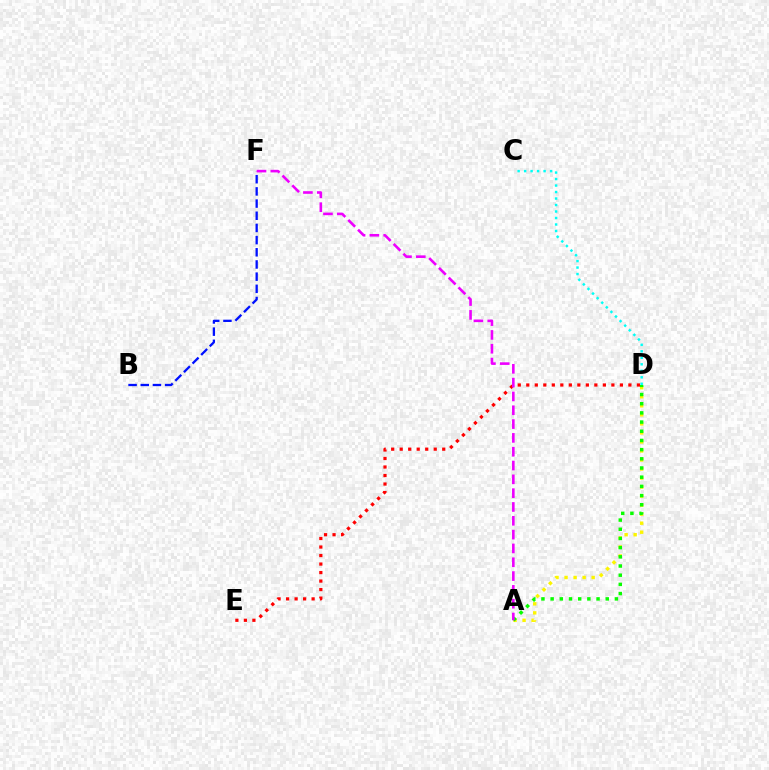{('A', 'D'): [{'color': '#fcf500', 'line_style': 'dotted', 'thickness': 2.45}, {'color': '#08ff00', 'line_style': 'dotted', 'thickness': 2.5}], ('C', 'D'): [{'color': '#00fff6', 'line_style': 'dotted', 'thickness': 1.76}], ('D', 'E'): [{'color': '#ff0000', 'line_style': 'dotted', 'thickness': 2.31}], ('B', 'F'): [{'color': '#0010ff', 'line_style': 'dashed', 'thickness': 1.65}], ('A', 'F'): [{'color': '#ee00ff', 'line_style': 'dashed', 'thickness': 1.88}]}